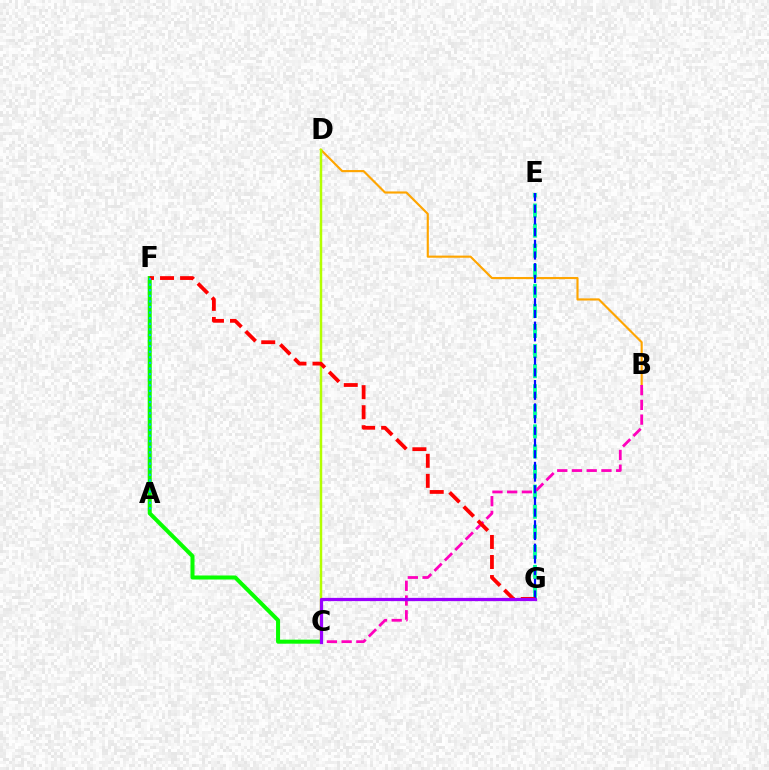{('B', 'D'): [{'color': '#ffa500', 'line_style': 'solid', 'thickness': 1.54}], ('E', 'G'): [{'color': '#00ff9d', 'line_style': 'dashed', 'thickness': 2.73}, {'color': '#0010ff', 'line_style': 'dashed', 'thickness': 1.59}], ('C', 'D'): [{'color': '#b3ff00', 'line_style': 'solid', 'thickness': 1.78}], ('B', 'C'): [{'color': '#ff00bd', 'line_style': 'dashed', 'thickness': 2.0}], ('C', 'F'): [{'color': '#08ff00', 'line_style': 'solid', 'thickness': 2.89}], ('F', 'G'): [{'color': '#ff0000', 'line_style': 'dashed', 'thickness': 2.72}], ('A', 'F'): [{'color': '#00b5ff', 'line_style': 'dotted', 'thickness': 1.52}], ('C', 'G'): [{'color': '#9b00ff', 'line_style': 'solid', 'thickness': 2.33}]}